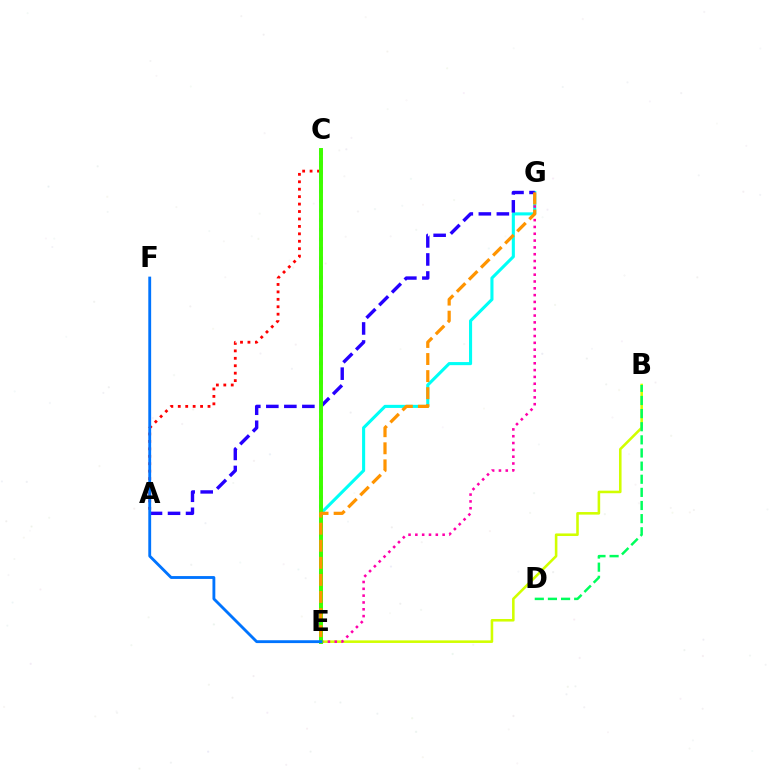{('E', 'G'): [{'color': '#00fff6', 'line_style': 'solid', 'thickness': 2.22}, {'color': '#ff00ac', 'line_style': 'dotted', 'thickness': 1.85}, {'color': '#ff9400', 'line_style': 'dashed', 'thickness': 2.32}], ('C', 'E'): [{'color': '#b900ff', 'line_style': 'dotted', 'thickness': 2.59}, {'color': '#3dff00', 'line_style': 'solid', 'thickness': 2.84}], ('A', 'G'): [{'color': '#2500ff', 'line_style': 'dashed', 'thickness': 2.45}], ('B', 'E'): [{'color': '#d1ff00', 'line_style': 'solid', 'thickness': 1.85}], ('B', 'D'): [{'color': '#00ff5c', 'line_style': 'dashed', 'thickness': 1.78}], ('A', 'C'): [{'color': '#ff0000', 'line_style': 'dotted', 'thickness': 2.02}], ('E', 'F'): [{'color': '#0074ff', 'line_style': 'solid', 'thickness': 2.05}]}